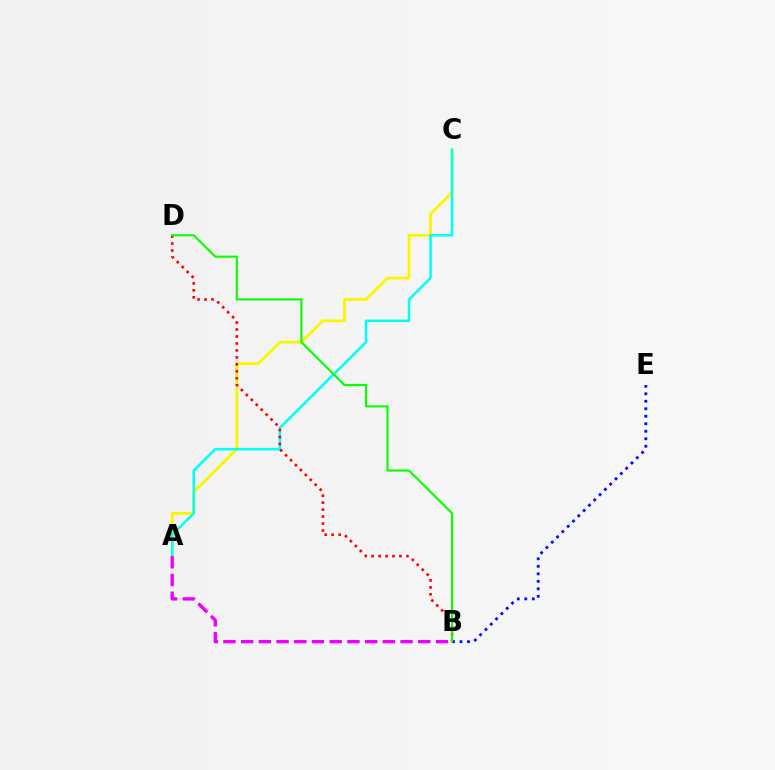{('A', 'C'): [{'color': '#fcf500', 'line_style': 'solid', 'thickness': 2.0}, {'color': '#00fff6', 'line_style': 'solid', 'thickness': 1.82}], ('B', 'D'): [{'color': '#ff0000', 'line_style': 'dotted', 'thickness': 1.89}, {'color': '#08ff00', 'line_style': 'solid', 'thickness': 1.53}], ('B', 'E'): [{'color': '#0010ff', 'line_style': 'dotted', 'thickness': 2.04}], ('A', 'B'): [{'color': '#ee00ff', 'line_style': 'dashed', 'thickness': 2.41}]}